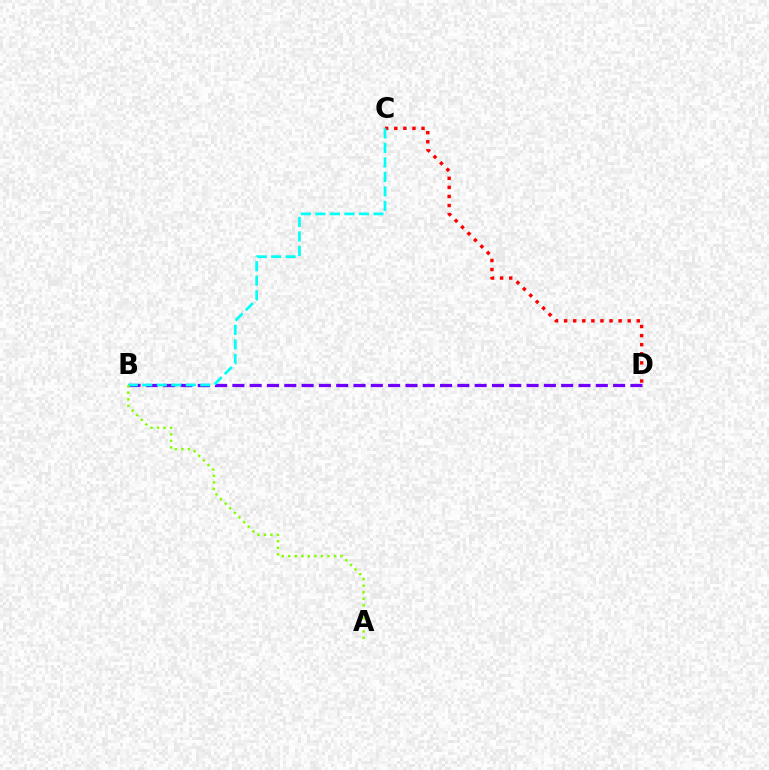{('B', 'D'): [{'color': '#7200ff', 'line_style': 'dashed', 'thickness': 2.35}], ('C', 'D'): [{'color': '#ff0000', 'line_style': 'dotted', 'thickness': 2.47}], ('B', 'C'): [{'color': '#00fff6', 'line_style': 'dashed', 'thickness': 1.97}], ('A', 'B'): [{'color': '#84ff00', 'line_style': 'dotted', 'thickness': 1.77}]}